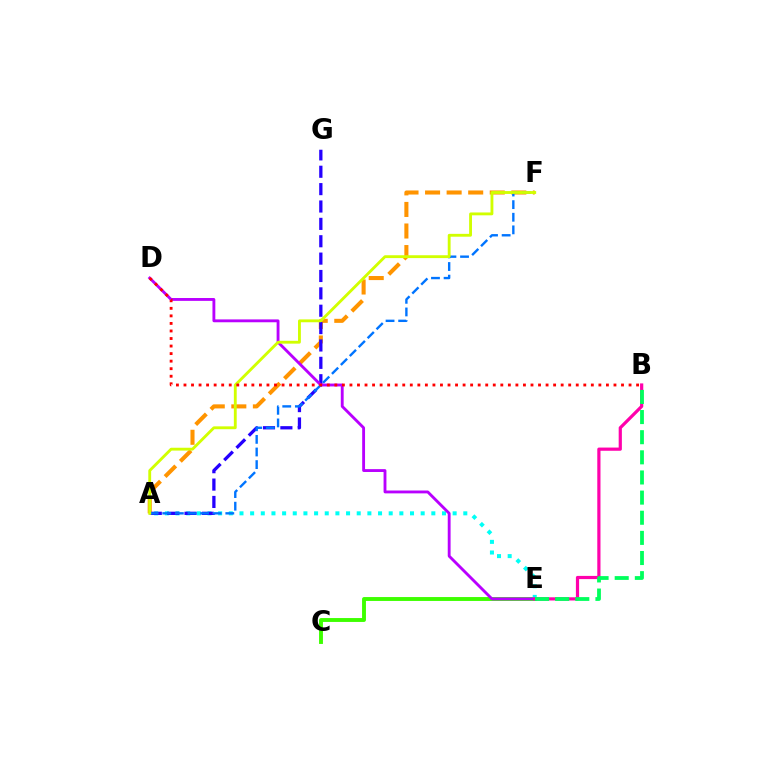{('C', 'E'): [{'color': '#3dff00', 'line_style': 'solid', 'thickness': 2.8}], ('A', 'F'): [{'color': '#ff9400', 'line_style': 'dashed', 'thickness': 2.93}, {'color': '#0074ff', 'line_style': 'dashed', 'thickness': 1.71}, {'color': '#d1ff00', 'line_style': 'solid', 'thickness': 2.05}], ('A', 'E'): [{'color': '#00fff6', 'line_style': 'dotted', 'thickness': 2.9}], ('A', 'G'): [{'color': '#2500ff', 'line_style': 'dashed', 'thickness': 2.36}], ('D', 'E'): [{'color': '#b900ff', 'line_style': 'solid', 'thickness': 2.06}], ('B', 'D'): [{'color': '#ff0000', 'line_style': 'dotted', 'thickness': 2.05}], ('B', 'E'): [{'color': '#ff00ac', 'line_style': 'solid', 'thickness': 2.3}, {'color': '#00ff5c', 'line_style': 'dashed', 'thickness': 2.74}]}